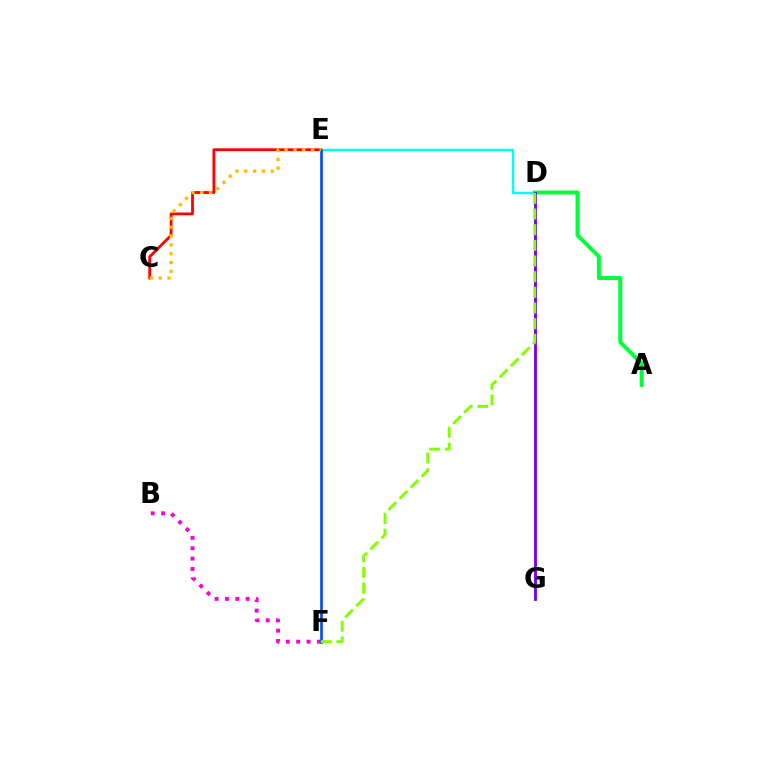{('C', 'E'): [{'color': '#ff0000', 'line_style': 'solid', 'thickness': 2.02}, {'color': '#ffbd00', 'line_style': 'dotted', 'thickness': 2.39}], ('B', 'F'): [{'color': '#ff00cf', 'line_style': 'dotted', 'thickness': 2.82}], ('D', 'E'): [{'color': '#00fff6', 'line_style': 'solid', 'thickness': 1.76}], ('E', 'F'): [{'color': '#004bff', 'line_style': 'solid', 'thickness': 1.91}], ('A', 'D'): [{'color': '#00ff39', 'line_style': 'solid', 'thickness': 2.86}], ('D', 'G'): [{'color': '#7200ff', 'line_style': 'solid', 'thickness': 2.04}], ('D', 'F'): [{'color': '#84ff00', 'line_style': 'dashed', 'thickness': 2.13}]}